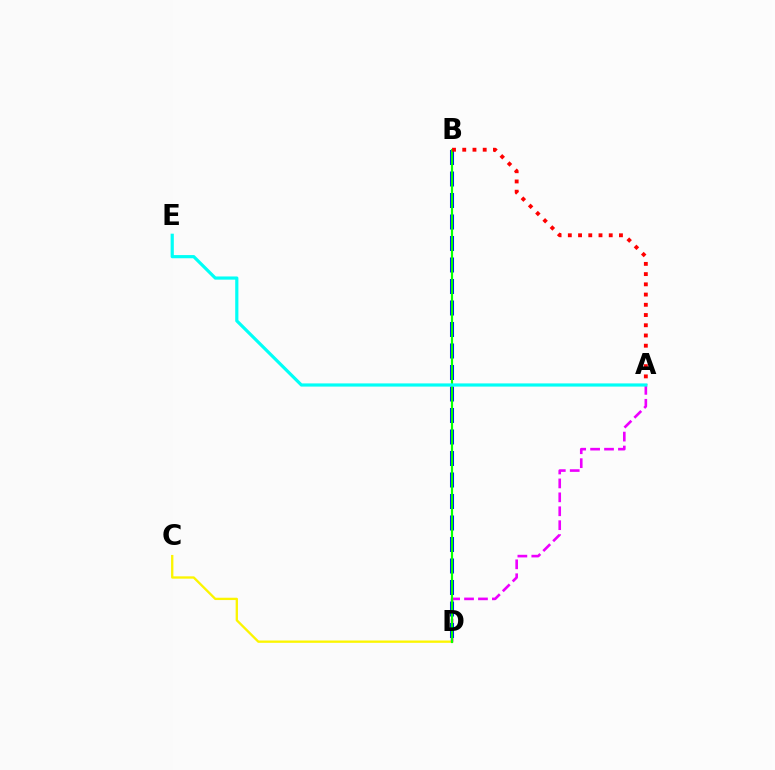{('C', 'D'): [{'color': '#fcf500', 'line_style': 'solid', 'thickness': 1.68}], ('A', 'D'): [{'color': '#ee00ff', 'line_style': 'dashed', 'thickness': 1.89}], ('B', 'D'): [{'color': '#0010ff', 'line_style': 'dashed', 'thickness': 2.92}, {'color': '#08ff00', 'line_style': 'solid', 'thickness': 1.57}], ('A', 'B'): [{'color': '#ff0000', 'line_style': 'dotted', 'thickness': 2.78}], ('A', 'E'): [{'color': '#00fff6', 'line_style': 'solid', 'thickness': 2.29}]}